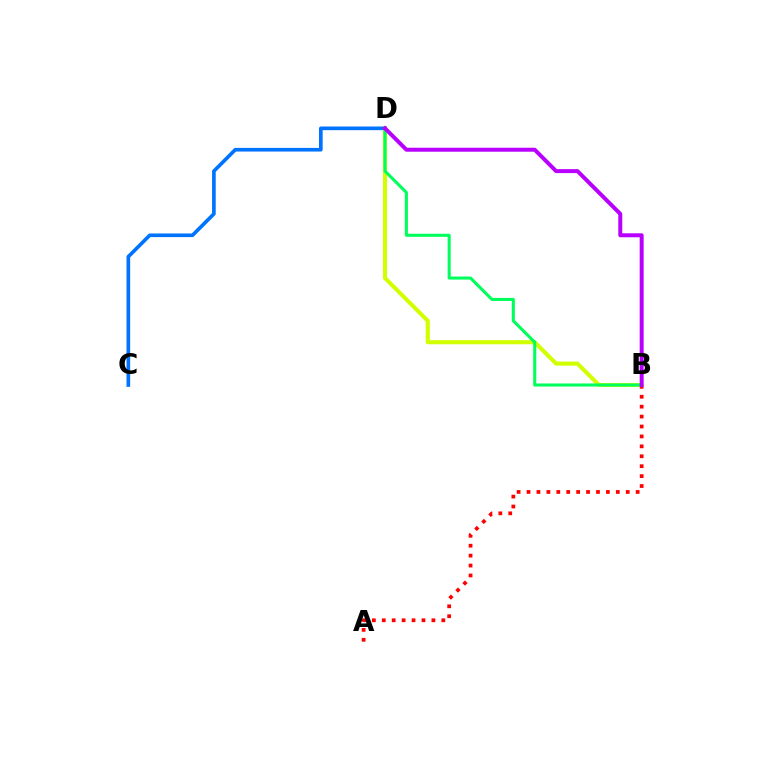{('A', 'B'): [{'color': '#ff0000', 'line_style': 'dotted', 'thickness': 2.7}], ('B', 'D'): [{'color': '#d1ff00', 'line_style': 'solid', 'thickness': 2.94}, {'color': '#00ff5c', 'line_style': 'solid', 'thickness': 2.21}, {'color': '#b900ff', 'line_style': 'solid', 'thickness': 2.86}], ('C', 'D'): [{'color': '#0074ff', 'line_style': 'solid', 'thickness': 2.63}]}